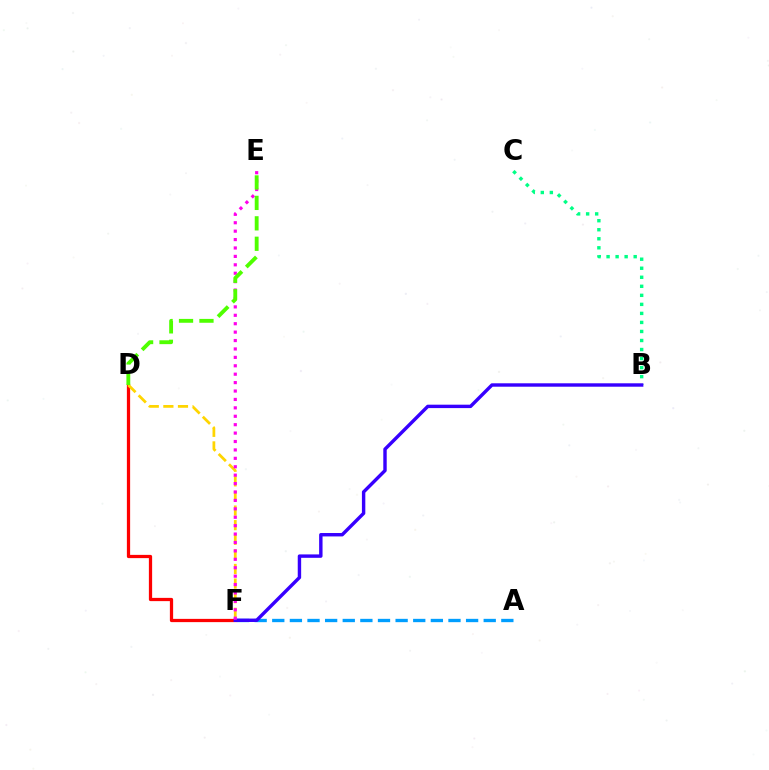{('D', 'F'): [{'color': '#ff0000', 'line_style': 'solid', 'thickness': 2.34}, {'color': '#ffd500', 'line_style': 'dashed', 'thickness': 1.98}], ('B', 'C'): [{'color': '#00ff86', 'line_style': 'dotted', 'thickness': 2.45}], ('A', 'F'): [{'color': '#009eff', 'line_style': 'dashed', 'thickness': 2.39}], ('B', 'F'): [{'color': '#3700ff', 'line_style': 'solid', 'thickness': 2.46}], ('E', 'F'): [{'color': '#ff00ed', 'line_style': 'dotted', 'thickness': 2.29}], ('D', 'E'): [{'color': '#4fff00', 'line_style': 'dashed', 'thickness': 2.78}]}